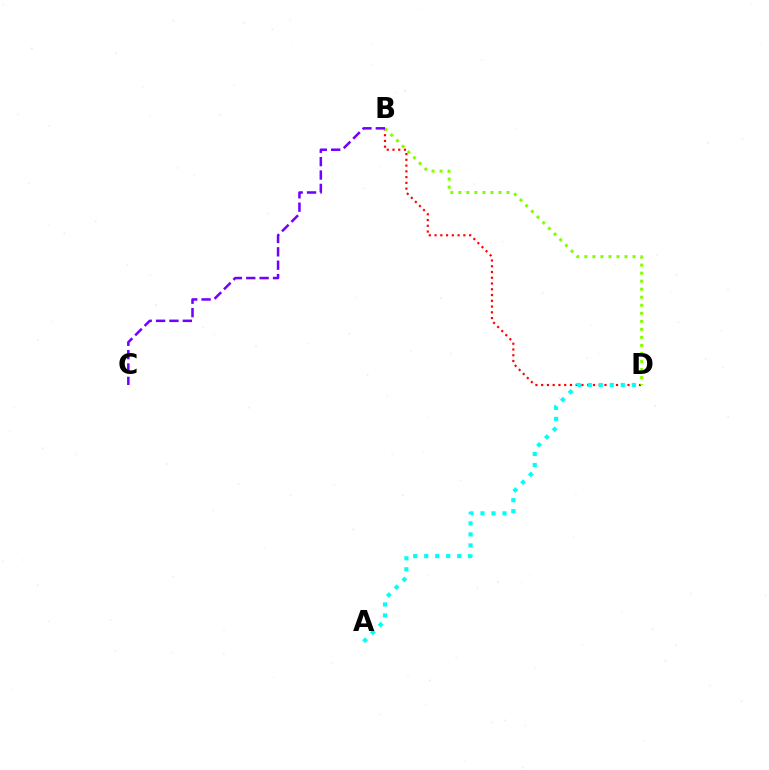{('B', 'D'): [{'color': '#ff0000', 'line_style': 'dotted', 'thickness': 1.56}, {'color': '#84ff00', 'line_style': 'dotted', 'thickness': 2.18}], ('A', 'D'): [{'color': '#00fff6', 'line_style': 'dotted', 'thickness': 2.99}], ('B', 'C'): [{'color': '#7200ff', 'line_style': 'dashed', 'thickness': 1.82}]}